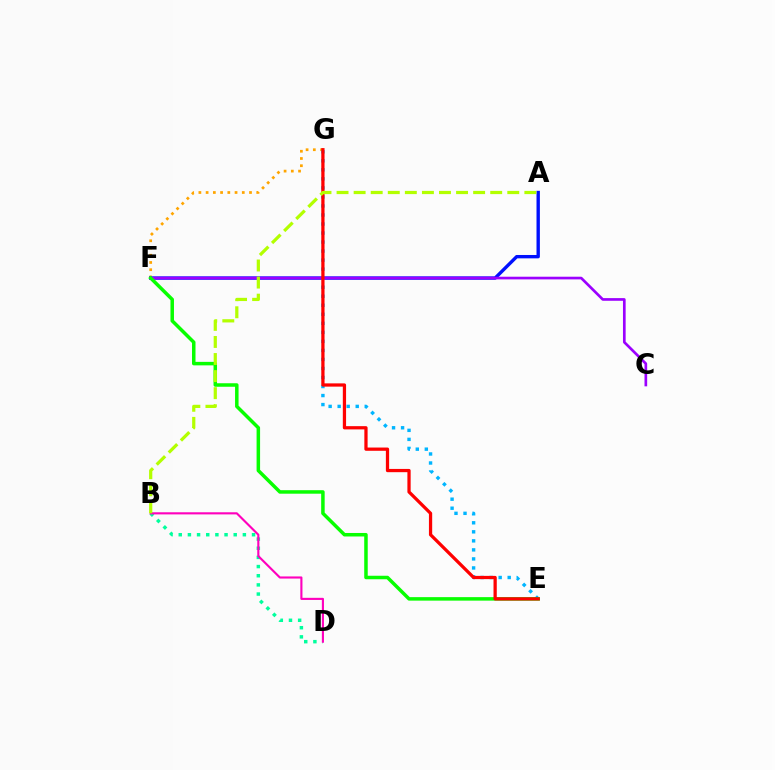{('F', 'G'): [{'color': '#ffa500', 'line_style': 'dotted', 'thickness': 1.97}], ('B', 'D'): [{'color': '#00ff9d', 'line_style': 'dotted', 'thickness': 2.49}, {'color': '#ff00bd', 'line_style': 'solid', 'thickness': 1.53}], ('A', 'F'): [{'color': '#0010ff', 'line_style': 'solid', 'thickness': 2.43}], ('E', 'G'): [{'color': '#00b5ff', 'line_style': 'dotted', 'thickness': 2.45}, {'color': '#ff0000', 'line_style': 'solid', 'thickness': 2.34}], ('C', 'F'): [{'color': '#9b00ff', 'line_style': 'solid', 'thickness': 1.92}], ('E', 'F'): [{'color': '#08ff00', 'line_style': 'solid', 'thickness': 2.52}], ('A', 'B'): [{'color': '#b3ff00', 'line_style': 'dashed', 'thickness': 2.32}]}